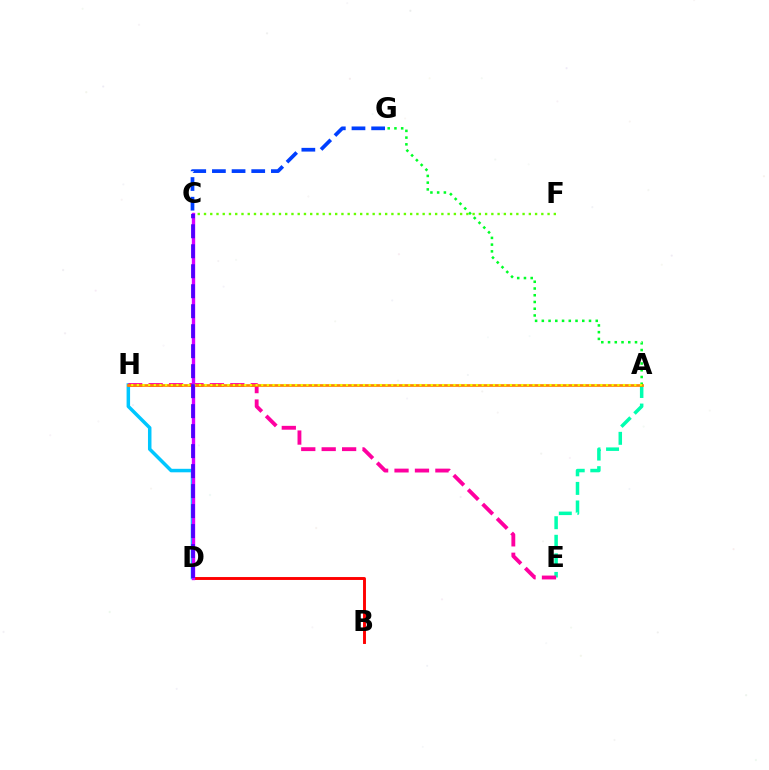{('D', 'H'): [{'color': '#00c7ff', 'line_style': 'solid', 'thickness': 2.52}], ('B', 'D'): [{'color': '#ff0000', 'line_style': 'solid', 'thickness': 2.1}], ('A', 'E'): [{'color': '#00ffaf', 'line_style': 'dashed', 'thickness': 2.52}], ('A', 'G'): [{'color': '#00ff27', 'line_style': 'dotted', 'thickness': 1.83}], ('E', 'H'): [{'color': '#ff00a0', 'line_style': 'dashed', 'thickness': 2.77}], ('C', 'F'): [{'color': '#66ff00', 'line_style': 'dotted', 'thickness': 1.7}], ('A', 'H'): [{'color': '#ff8800', 'line_style': 'solid', 'thickness': 1.95}, {'color': '#eeff00', 'line_style': 'dotted', 'thickness': 1.54}], ('C', 'D'): [{'color': '#d600ff', 'line_style': 'solid', 'thickness': 2.42}, {'color': '#4f00ff', 'line_style': 'dashed', 'thickness': 2.72}], ('C', 'G'): [{'color': '#003fff', 'line_style': 'dashed', 'thickness': 2.67}]}